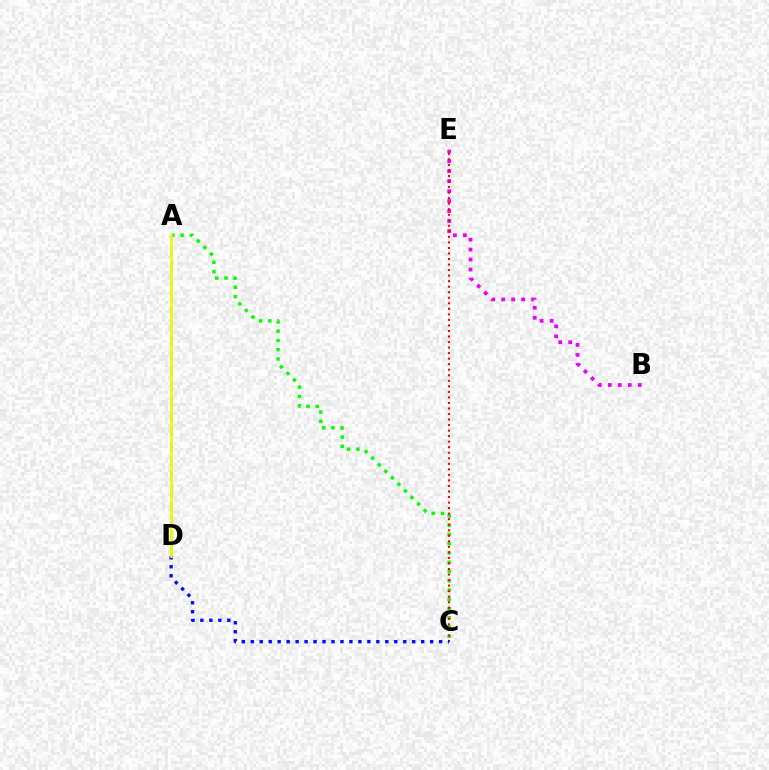{('B', 'E'): [{'color': '#ee00ff', 'line_style': 'dotted', 'thickness': 2.71}], ('A', 'C'): [{'color': '#08ff00', 'line_style': 'dotted', 'thickness': 2.52}], ('C', 'E'): [{'color': '#ff0000', 'line_style': 'dotted', 'thickness': 1.5}], ('A', 'D'): [{'color': '#00fff6', 'line_style': 'dashed', 'thickness': 2.04}, {'color': '#fcf500', 'line_style': 'solid', 'thickness': 1.93}], ('C', 'D'): [{'color': '#0010ff', 'line_style': 'dotted', 'thickness': 2.44}]}